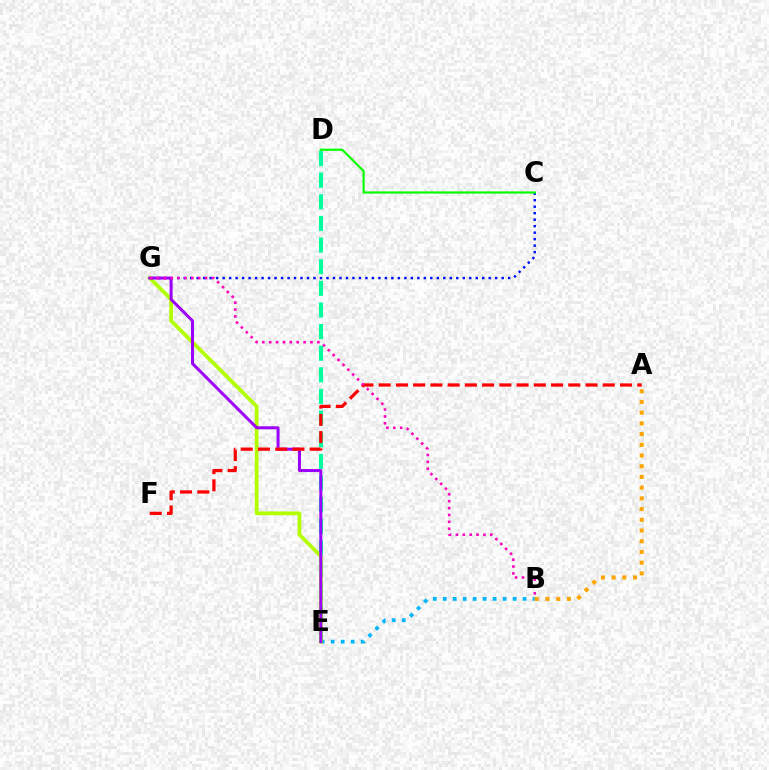{('D', 'E'): [{'color': '#00ff9d', 'line_style': 'dashed', 'thickness': 2.94}], ('B', 'E'): [{'color': '#00b5ff', 'line_style': 'dotted', 'thickness': 2.71}], ('C', 'G'): [{'color': '#0010ff', 'line_style': 'dotted', 'thickness': 1.76}], ('E', 'G'): [{'color': '#b3ff00', 'line_style': 'solid', 'thickness': 2.71}, {'color': '#9b00ff', 'line_style': 'solid', 'thickness': 2.16}], ('A', 'B'): [{'color': '#ffa500', 'line_style': 'dotted', 'thickness': 2.91}], ('A', 'F'): [{'color': '#ff0000', 'line_style': 'dashed', 'thickness': 2.34}], ('C', 'D'): [{'color': '#08ff00', 'line_style': 'solid', 'thickness': 1.59}], ('B', 'G'): [{'color': '#ff00bd', 'line_style': 'dotted', 'thickness': 1.87}]}